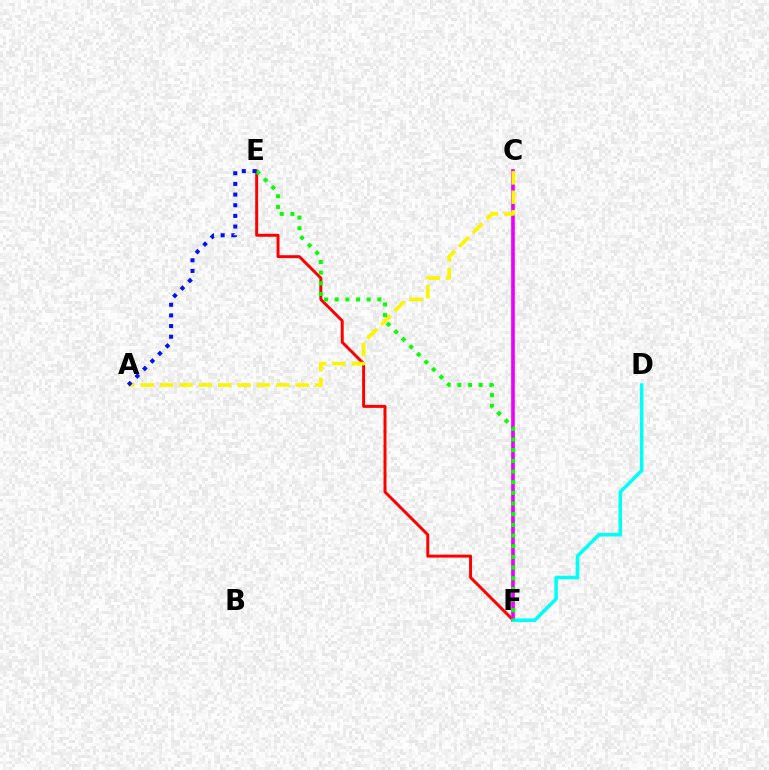{('E', 'F'): [{'color': '#ff0000', 'line_style': 'solid', 'thickness': 2.13}, {'color': '#08ff00', 'line_style': 'dotted', 'thickness': 2.9}], ('C', 'F'): [{'color': '#ee00ff', 'line_style': 'solid', 'thickness': 2.64}], ('D', 'F'): [{'color': '#00fff6', 'line_style': 'solid', 'thickness': 2.54}], ('A', 'C'): [{'color': '#fcf500', 'line_style': 'dashed', 'thickness': 2.63}], ('A', 'E'): [{'color': '#0010ff', 'line_style': 'dotted', 'thickness': 2.9}]}